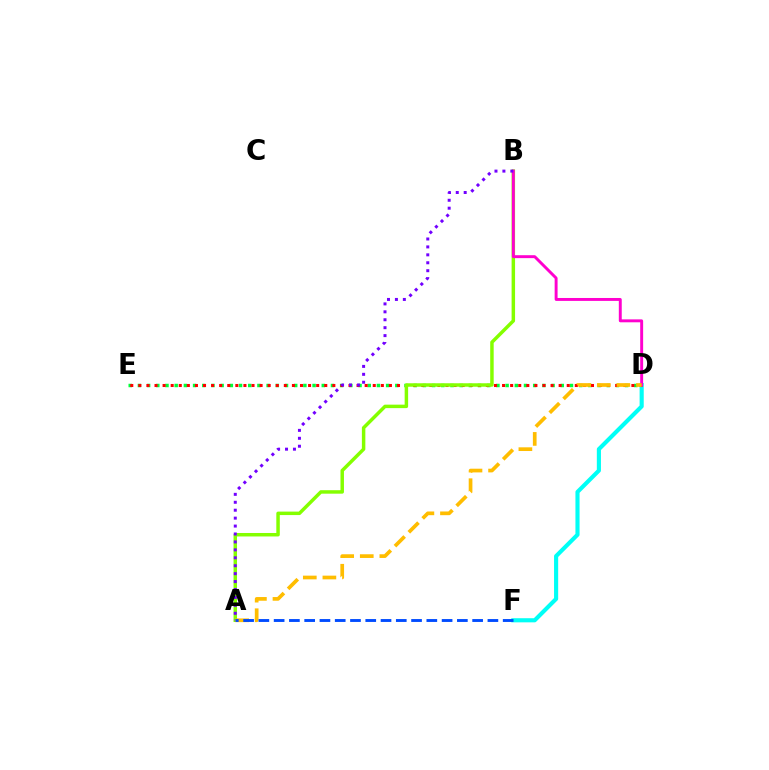{('D', 'F'): [{'color': '#00fff6', 'line_style': 'solid', 'thickness': 2.97}], ('D', 'E'): [{'color': '#00ff39', 'line_style': 'dotted', 'thickness': 2.5}, {'color': '#ff0000', 'line_style': 'dotted', 'thickness': 2.2}], ('A', 'B'): [{'color': '#84ff00', 'line_style': 'solid', 'thickness': 2.5}, {'color': '#7200ff', 'line_style': 'dotted', 'thickness': 2.15}], ('B', 'D'): [{'color': '#ff00cf', 'line_style': 'solid', 'thickness': 2.11}], ('A', 'D'): [{'color': '#ffbd00', 'line_style': 'dashed', 'thickness': 2.66}], ('A', 'F'): [{'color': '#004bff', 'line_style': 'dashed', 'thickness': 2.07}]}